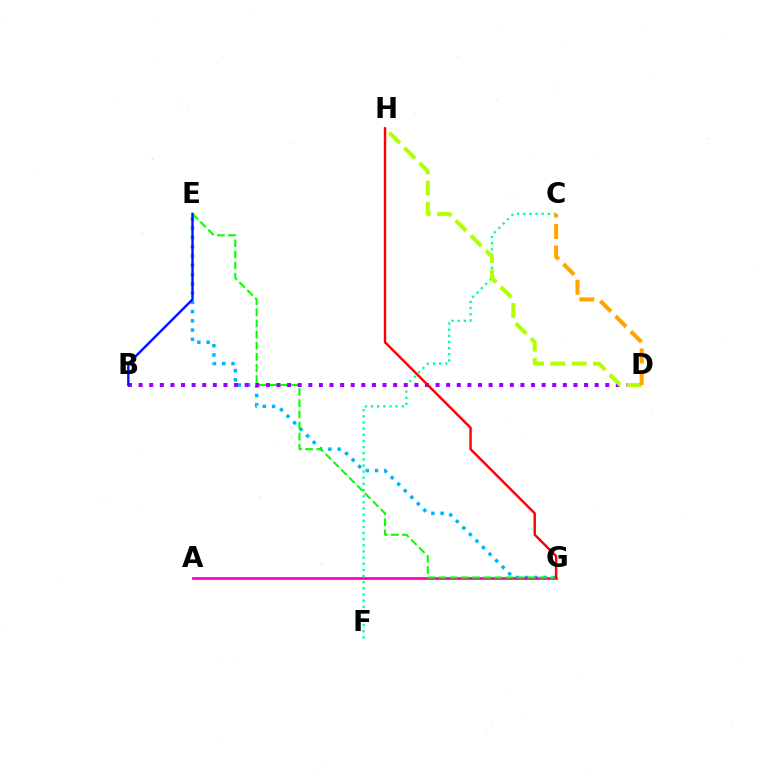{('E', 'G'): [{'color': '#00b5ff', 'line_style': 'dotted', 'thickness': 2.51}, {'color': '#08ff00', 'line_style': 'dashed', 'thickness': 1.51}], ('A', 'G'): [{'color': '#ff00bd', 'line_style': 'solid', 'thickness': 1.98}], ('C', 'F'): [{'color': '#00ff9d', 'line_style': 'dotted', 'thickness': 1.67}], ('B', 'D'): [{'color': '#9b00ff', 'line_style': 'dotted', 'thickness': 2.88}], ('D', 'H'): [{'color': '#b3ff00', 'line_style': 'dashed', 'thickness': 2.89}], ('B', 'E'): [{'color': '#0010ff', 'line_style': 'solid', 'thickness': 1.72}], ('C', 'D'): [{'color': '#ffa500', 'line_style': 'dashed', 'thickness': 2.93}], ('G', 'H'): [{'color': '#ff0000', 'line_style': 'solid', 'thickness': 1.76}]}